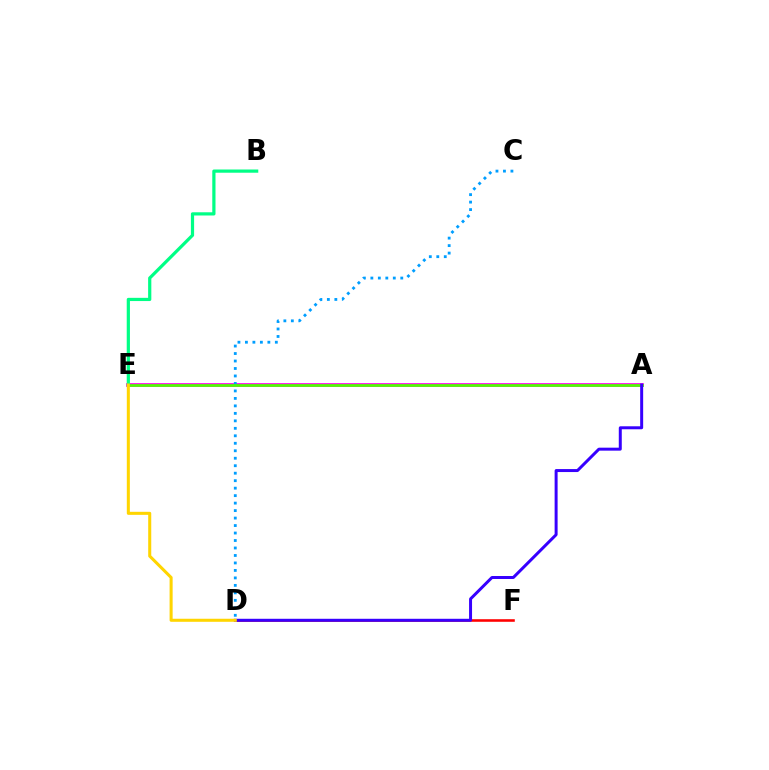{('A', 'E'): [{'color': '#ff00ed', 'line_style': 'solid', 'thickness': 2.67}, {'color': '#4fff00', 'line_style': 'solid', 'thickness': 1.96}], ('D', 'F'): [{'color': '#ff0000', 'line_style': 'solid', 'thickness': 1.86}], ('C', 'D'): [{'color': '#009eff', 'line_style': 'dotted', 'thickness': 2.03}], ('A', 'D'): [{'color': '#3700ff', 'line_style': 'solid', 'thickness': 2.15}], ('B', 'E'): [{'color': '#00ff86', 'line_style': 'solid', 'thickness': 2.31}], ('D', 'E'): [{'color': '#ffd500', 'line_style': 'solid', 'thickness': 2.19}]}